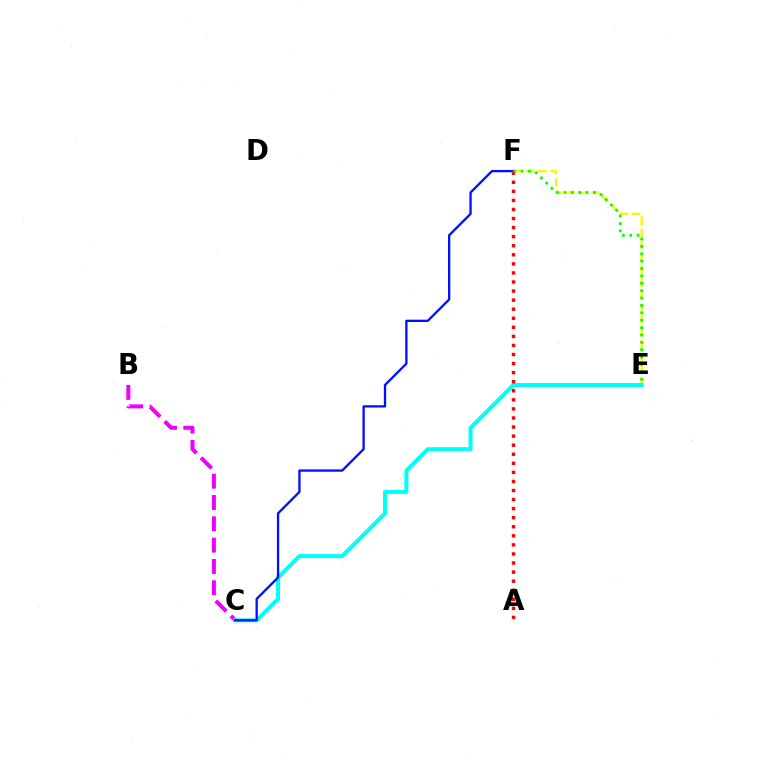{('B', 'C'): [{'color': '#ee00ff', 'line_style': 'dashed', 'thickness': 2.9}], ('E', 'F'): [{'color': '#fcf500', 'line_style': 'dashed', 'thickness': 1.68}, {'color': '#08ff00', 'line_style': 'dotted', 'thickness': 2.01}], ('C', 'E'): [{'color': '#00fff6', 'line_style': 'solid', 'thickness': 2.88}], ('C', 'F'): [{'color': '#0010ff', 'line_style': 'solid', 'thickness': 1.66}], ('A', 'F'): [{'color': '#ff0000', 'line_style': 'dotted', 'thickness': 2.46}]}